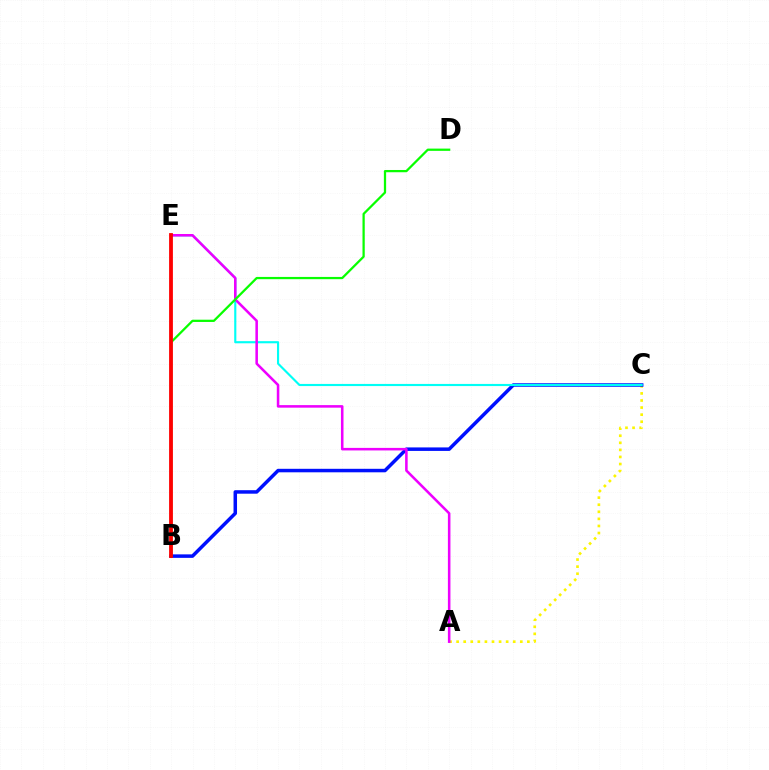{('A', 'C'): [{'color': '#fcf500', 'line_style': 'dotted', 'thickness': 1.92}], ('B', 'C'): [{'color': '#0010ff', 'line_style': 'solid', 'thickness': 2.52}], ('C', 'E'): [{'color': '#00fff6', 'line_style': 'solid', 'thickness': 1.54}], ('A', 'E'): [{'color': '#ee00ff', 'line_style': 'solid', 'thickness': 1.84}], ('B', 'D'): [{'color': '#08ff00', 'line_style': 'solid', 'thickness': 1.62}], ('B', 'E'): [{'color': '#ff0000', 'line_style': 'solid', 'thickness': 2.74}]}